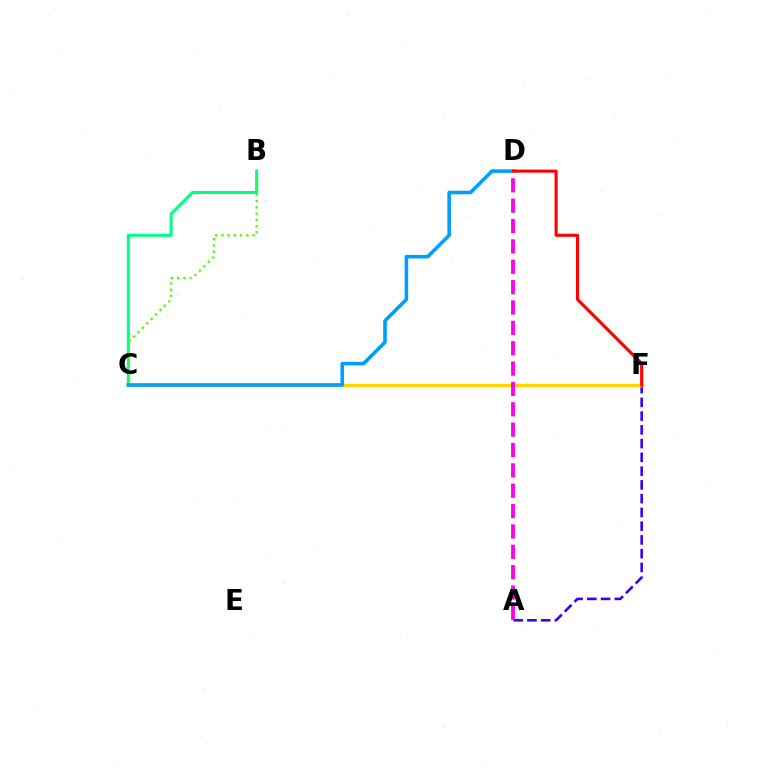{('A', 'F'): [{'color': '#3700ff', 'line_style': 'dashed', 'thickness': 1.87}], ('C', 'F'): [{'color': '#ffd500', 'line_style': 'solid', 'thickness': 2.45}], ('B', 'C'): [{'color': '#00ff86', 'line_style': 'solid', 'thickness': 2.19}, {'color': '#4fff00', 'line_style': 'dotted', 'thickness': 1.69}], ('C', 'D'): [{'color': '#009eff', 'line_style': 'solid', 'thickness': 2.59}], ('D', 'F'): [{'color': '#ff0000', 'line_style': 'solid', 'thickness': 2.22}], ('A', 'D'): [{'color': '#ff00ed', 'line_style': 'dashed', 'thickness': 2.77}]}